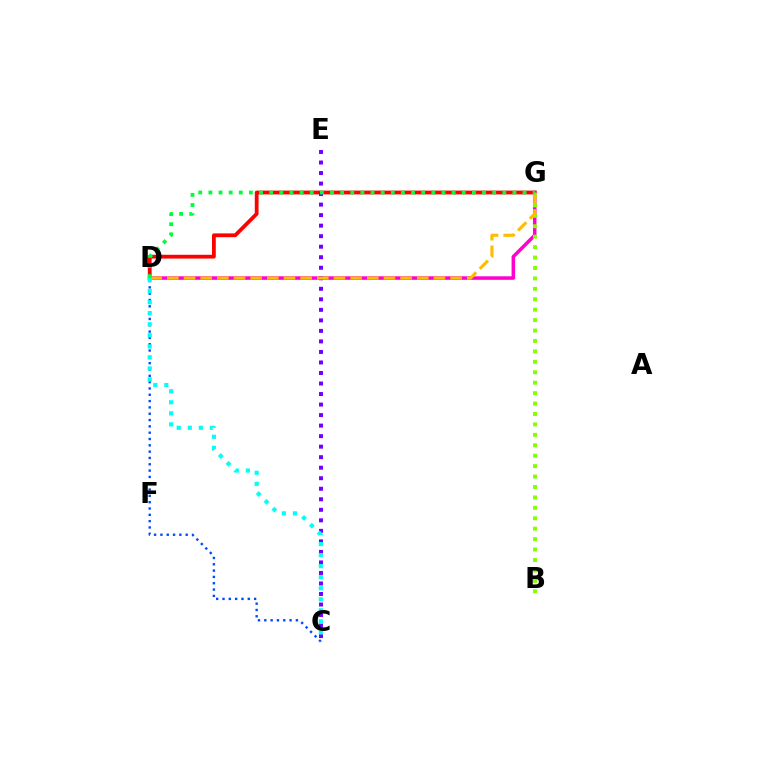{('D', 'G'): [{'color': '#ff0000', 'line_style': 'solid', 'thickness': 2.73}, {'color': '#ff00cf', 'line_style': 'solid', 'thickness': 2.53}, {'color': '#ffbd00', 'line_style': 'dashed', 'thickness': 2.26}, {'color': '#00ff39', 'line_style': 'dotted', 'thickness': 2.75}], ('B', 'G'): [{'color': '#84ff00', 'line_style': 'dotted', 'thickness': 2.83}], ('C', 'E'): [{'color': '#7200ff', 'line_style': 'dotted', 'thickness': 2.86}], ('C', 'D'): [{'color': '#004bff', 'line_style': 'dotted', 'thickness': 1.72}, {'color': '#00fff6', 'line_style': 'dotted', 'thickness': 3.0}]}